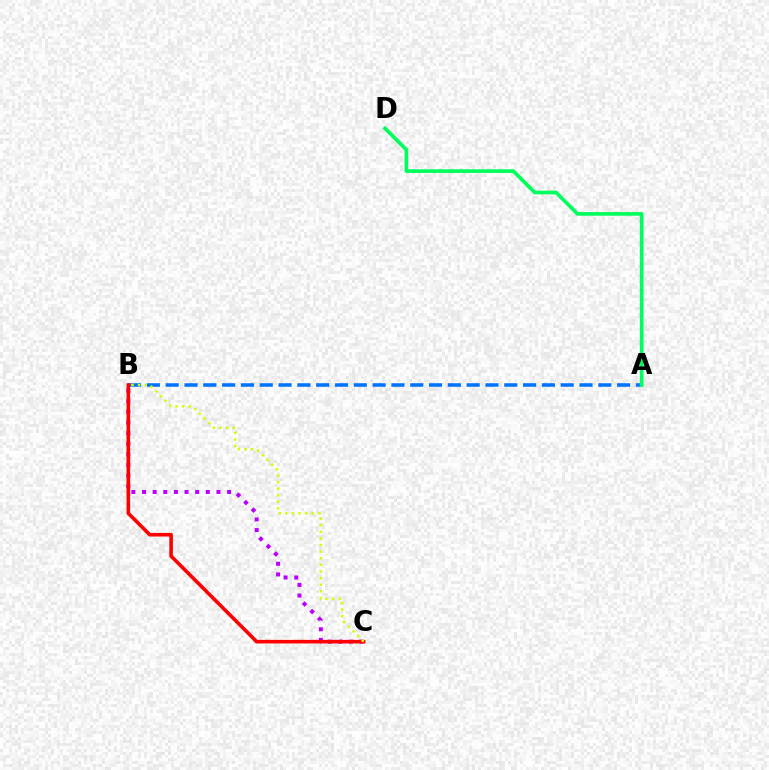{('B', 'C'): [{'color': '#b900ff', 'line_style': 'dotted', 'thickness': 2.89}, {'color': '#ff0000', 'line_style': 'solid', 'thickness': 2.59}, {'color': '#d1ff00', 'line_style': 'dotted', 'thickness': 1.8}], ('A', 'B'): [{'color': '#0074ff', 'line_style': 'dashed', 'thickness': 2.56}], ('A', 'D'): [{'color': '#00ff5c', 'line_style': 'solid', 'thickness': 2.65}]}